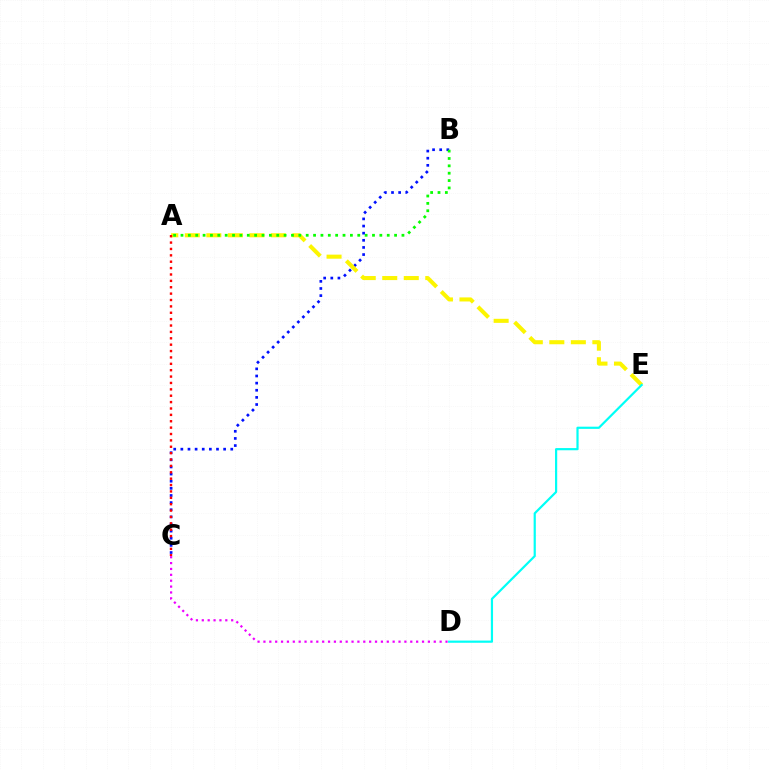{('B', 'C'): [{'color': '#0010ff', 'line_style': 'dotted', 'thickness': 1.94}], ('A', 'E'): [{'color': '#fcf500', 'line_style': 'dashed', 'thickness': 2.92}], ('A', 'B'): [{'color': '#08ff00', 'line_style': 'dotted', 'thickness': 2.0}], ('D', 'E'): [{'color': '#00fff6', 'line_style': 'solid', 'thickness': 1.58}], ('C', 'D'): [{'color': '#ee00ff', 'line_style': 'dotted', 'thickness': 1.6}], ('A', 'C'): [{'color': '#ff0000', 'line_style': 'dotted', 'thickness': 1.73}]}